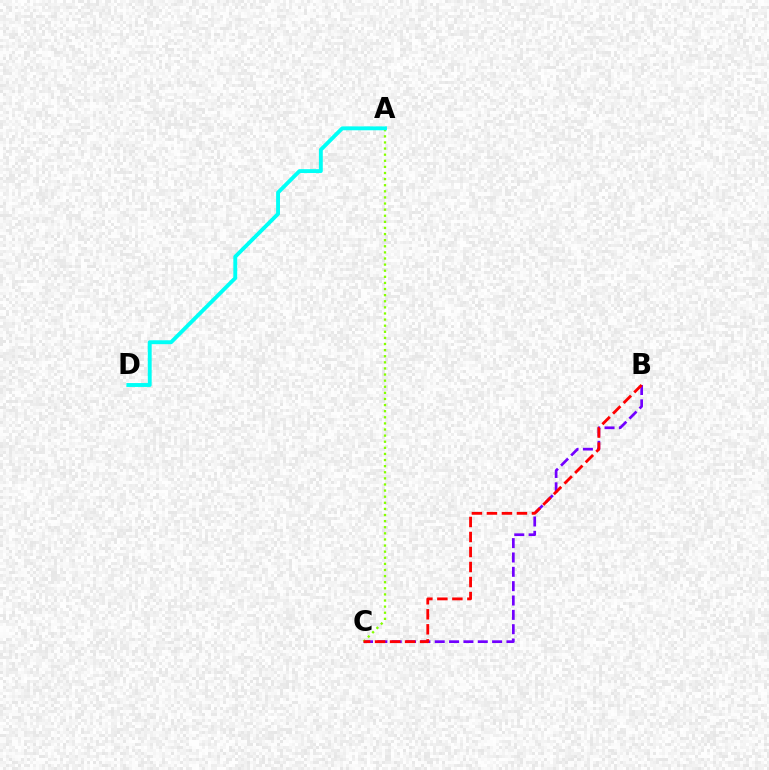{('B', 'C'): [{'color': '#7200ff', 'line_style': 'dashed', 'thickness': 1.95}, {'color': '#ff0000', 'line_style': 'dashed', 'thickness': 2.04}], ('A', 'C'): [{'color': '#84ff00', 'line_style': 'dotted', 'thickness': 1.66}], ('A', 'D'): [{'color': '#00fff6', 'line_style': 'solid', 'thickness': 2.8}]}